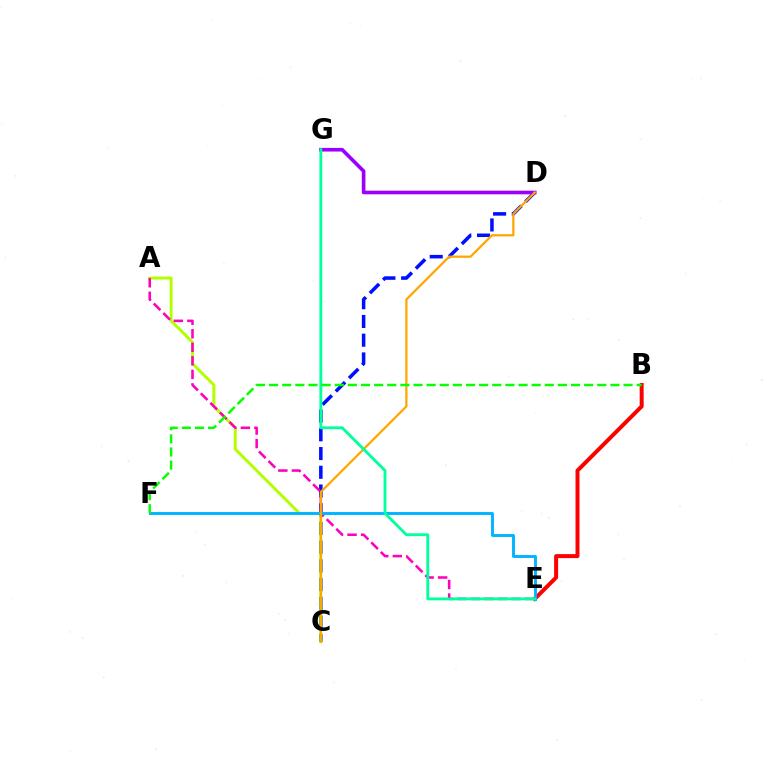{('C', 'D'): [{'color': '#0010ff', 'line_style': 'dashed', 'thickness': 2.54}, {'color': '#ffa500', 'line_style': 'solid', 'thickness': 1.61}], ('A', 'C'): [{'color': '#b3ff00', 'line_style': 'solid', 'thickness': 2.13}], ('D', 'G'): [{'color': '#9b00ff', 'line_style': 'solid', 'thickness': 2.61}], ('A', 'E'): [{'color': '#ff00bd', 'line_style': 'dashed', 'thickness': 1.84}], ('B', 'E'): [{'color': '#ff0000', 'line_style': 'solid', 'thickness': 2.87}], ('E', 'F'): [{'color': '#00b5ff', 'line_style': 'solid', 'thickness': 2.09}], ('E', 'G'): [{'color': '#00ff9d', 'line_style': 'solid', 'thickness': 2.05}], ('B', 'F'): [{'color': '#08ff00', 'line_style': 'dashed', 'thickness': 1.78}]}